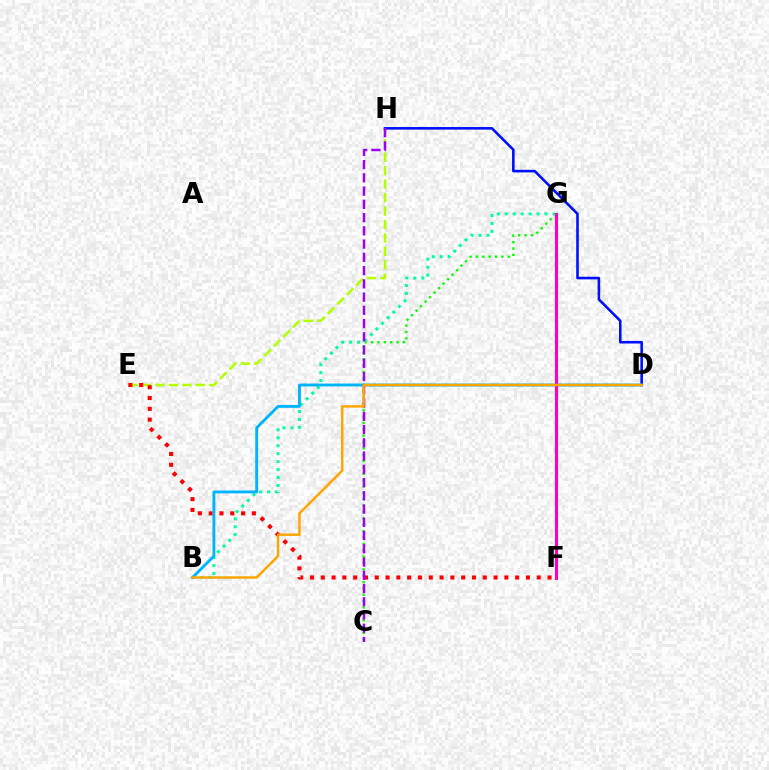{('C', 'G'): [{'color': '#08ff00', 'line_style': 'dotted', 'thickness': 1.73}], ('E', 'H'): [{'color': '#b3ff00', 'line_style': 'dashed', 'thickness': 1.83}], ('D', 'H'): [{'color': '#0010ff', 'line_style': 'solid', 'thickness': 1.87}], ('E', 'F'): [{'color': '#ff0000', 'line_style': 'dotted', 'thickness': 2.93}], ('B', 'G'): [{'color': '#00ff9d', 'line_style': 'dotted', 'thickness': 2.16}], ('B', 'D'): [{'color': '#00b5ff', 'line_style': 'solid', 'thickness': 2.07}, {'color': '#ffa500', 'line_style': 'solid', 'thickness': 1.76}], ('C', 'H'): [{'color': '#9b00ff', 'line_style': 'dashed', 'thickness': 1.8}], ('F', 'G'): [{'color': '#ff00bd', 'line_style': 'solid', 'thickness': 2.24}]}